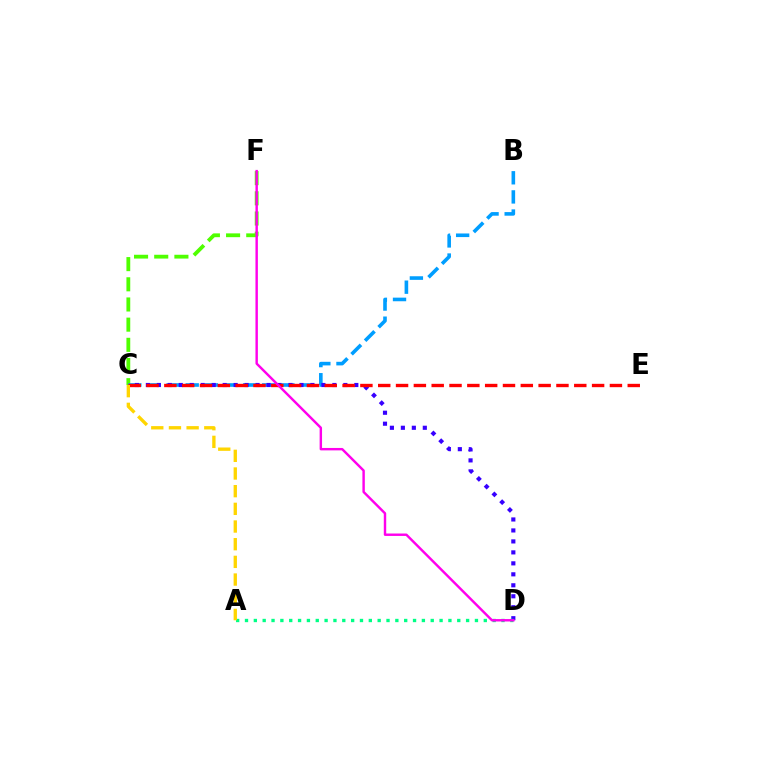{('C', 'F'): [{'color': '#4fff00', 'line_style': 'dashed', 'thickness': 2.74}], ('B', 'C'): [{'color': '#009eff', 'line_style': 'dashed', 'thickness': 2.6}], ('C', 'D'): [{'color': '#3700ff', 'line_style': 'dotted', 'thickness': 2.98}], ('C', 'E'): [{'color': '#ff0000', 'line_style': 'dashed', 'thickness': 2.42}], ('A', 'D'): [{'color': '#00ff86', 'line_style': 'dotted', 'thickness': 2.4}], ('A', 'C'): [{'color': '#ffd500', 'line_style': 'dashed', 'thickness': 2.4}], ('D', 'F'): [{'color': '#ff00ed', 'line_style': 'solid', 'thickness': 1.75}]}